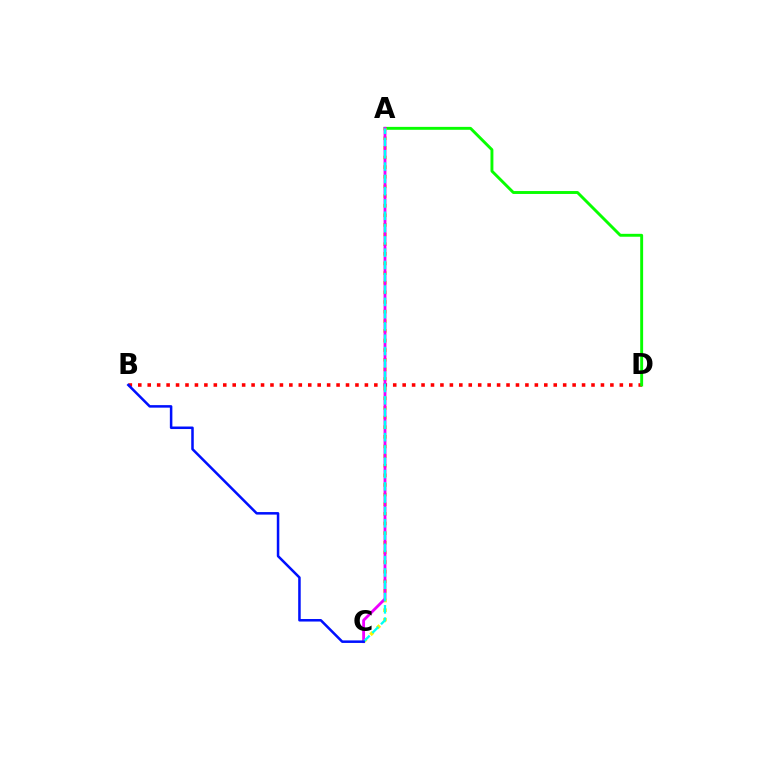{('B', 'D'): [{'color': '#ff0000', 'line_style': 'dotted', 'thickness': 2.57}], ('A', 'D'): [{'color': '#08ff00', 'line_style': 'solid', 'thickness': 2.1}], ('A', 'C'): [{'color': '#fcf500', 'line_style': 'dotted', 'thickness': 2.62}, {'color': '#ee00ff', 'line_style': 'solid', 'thickness': 2.04}, {'color': '#00fff6', 'line_style': 'dashed', 'thickness': 1.67}], ('B', 'C'): [{'color': '#0010ff', 'line_style': 'solid', 'thickness': 1.82}]}